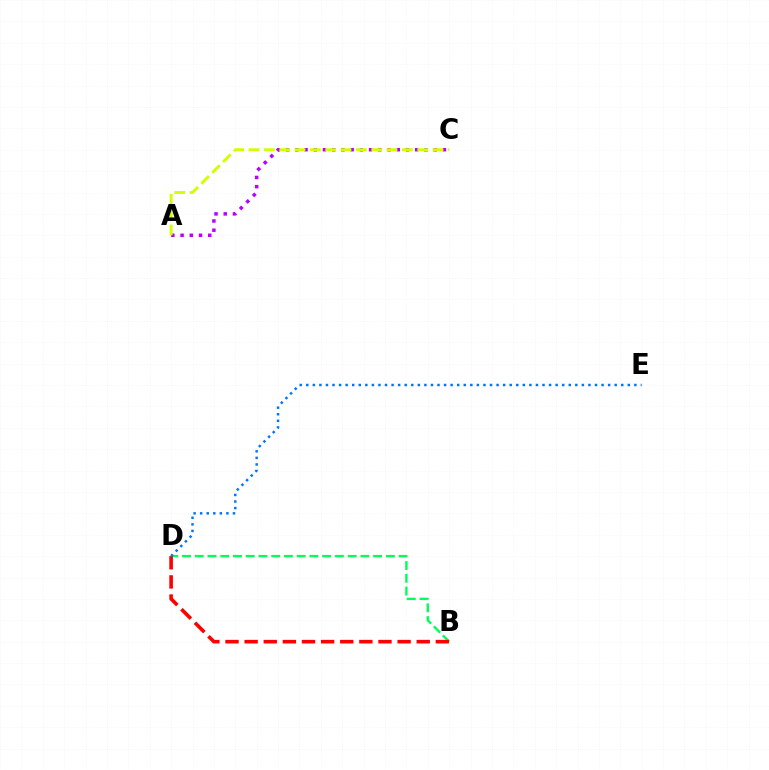{('B', 'D'): [{'color': '#00ff5c', 'line_style': 'dashed', 'thickness': 1.73}, {'color': '#ff0000', 'line_style': 'dashed', 'thickness': 2.6}], ('A', 'C'): [{'color': '#b900ff', 'line_style': 'dotted', 'thickness': 2.51}, {'color': '#d1ff00', 'line_style': 'dashed', 'thickness': 2.08}], ('D', 'E'): [{'color': '#0074ff', 'line_style': 'dotted', 'thickness': 1.78}]}